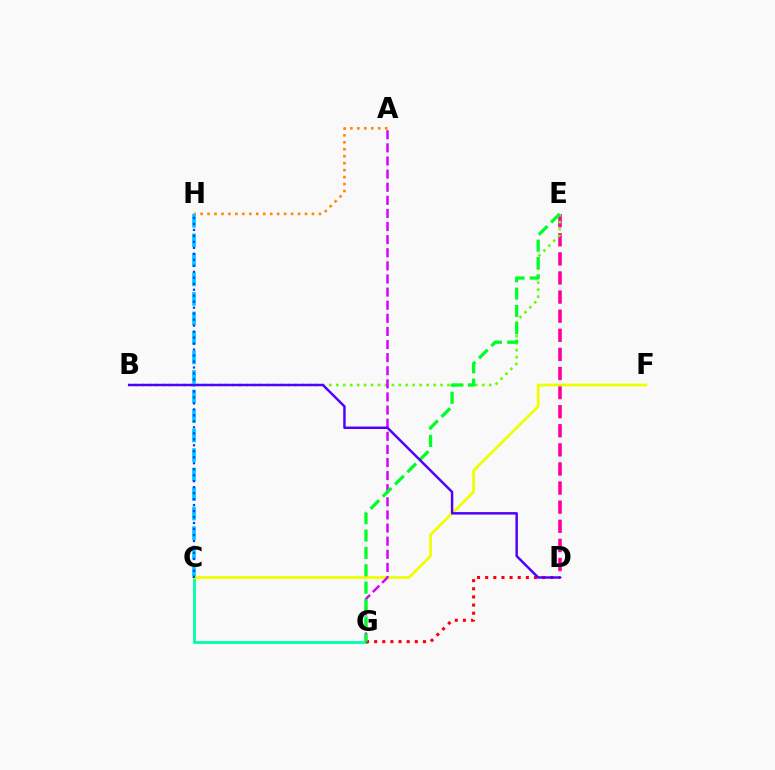{('C', 'G'): [{'color': '#00ffaf', 'line_style': 'solid', 'thickness': 2.06}], ('D', 'E'): [{'color': '#ff00a0', 'line_style': 'dashed', 'thickness': 2.59}], ('A', 'H'): [{'color': '#ff8800', 'line_style': 'dotted', 'thickness': 1.89}], ('C', 'H'): [{'color': '#00c7ff', 'line_style': 'dashed', 'thickness': 2.65}, {'color': '#003fff', 'line_style': 'dotted', 'thickness': 1.63}], ('D', 'G'): [{'color': '#ff0000', 'line_style': 'dotted', 'thickness': 2.21}], ('C', 'F'): [{'color': '#eeff00', 'line_style': 'solid', 'thickness': 1.99}], ('B', 'E'): [{'color': '#66ff00', 'line_style': 'dotted', 'thickness': 1.89}], ('A', 'G'): [{'color': '#d600ff', 'line_style': 'dashed', 'thickness': 1.78}], ('E', 'G'): [{'color': '#00ff27', 'line_style': 'dashed', 'thickness': 2.36}], ('B', 'D'): [{'color': '#4f00ff', 'line_style': 'solid', 'thickness': 1.77}]}